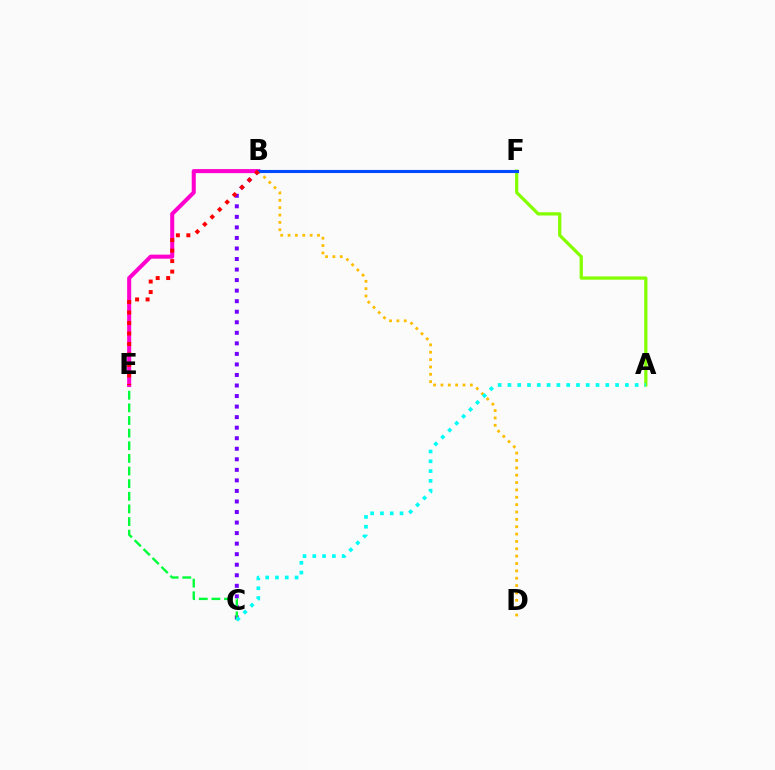{('B', 'C'): [{'color': '#7200ff', 'line_style': 'dotted', 'thickness': 2.86}], ('C', 'E'): [{'color': '#00ff39', 'line_style': 'dashed', 'thickness': 1.72}], ('A', 'F'): [{'color': '#84ff00', 'line_style': 'solid', 'thickness': 2.34}], ('B', 'D'): [{'color': '#ffbd00', 'line_style': 'dotted', 'thickness': 2.0}], ('B', 'E'): [{'color': '#ff00cf', 'line_style': 'solid', 'thickness': 2.92}, {'color': '#ff0000', 'line_style': 'dotted', 'thickness': 2.85}], ('A', 'C'): [{'color': '#00fff6', 'line_style': 'dotted', 'thickness': 2.66}], ('B', 'F'): [{'color': '#004bff', 'line_style': 'solid', 'thickness': 2.23}]}